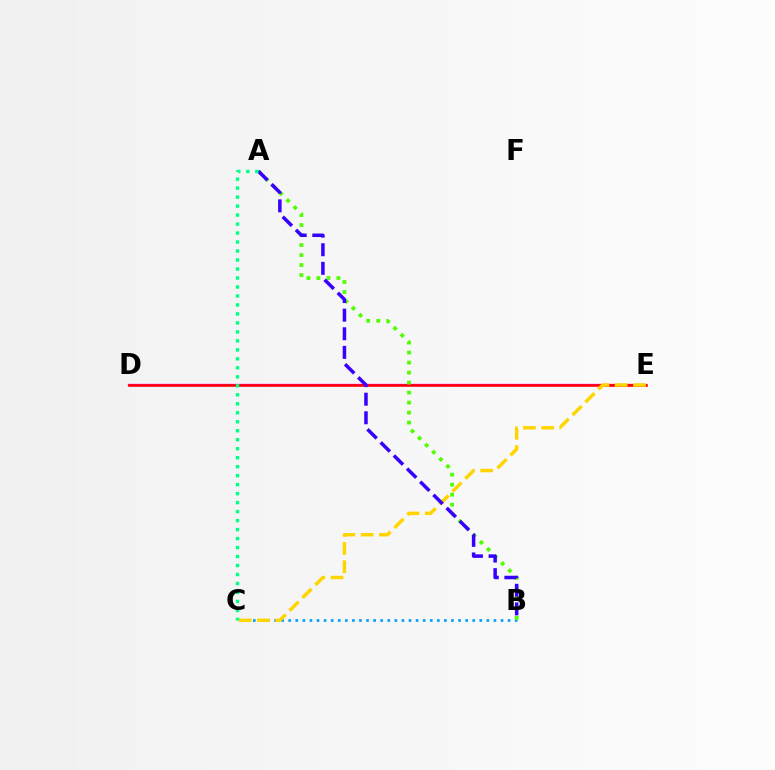{('D', 'E'): [{'color': '#ff00ed', 'line_style': 'solid', 'thickness': 1.66}, {'color': '#ff0000', 'line_style': 'solid', 'thickness': 1.83}], ('B', 'C'): [{'color': '#009eff', 'line_style': 'dotted', 'thickness': 1.92}], ('A', 'B'): [{'color': '#4fff00', 'line_style': 'dotted', 'thickness': 2.72}, {'color': '#3700ff', 'line_style': 'dashed', 'thickness': 2.53}], ('C', 'E'): [{'color': '#ffd500', 'line_style': 'dashed', 'thickness': 2.48}], ('A', 'C'): [{'color': '#00ff86', 'line_style': 'dotted', 'thickness': 2.44}]}